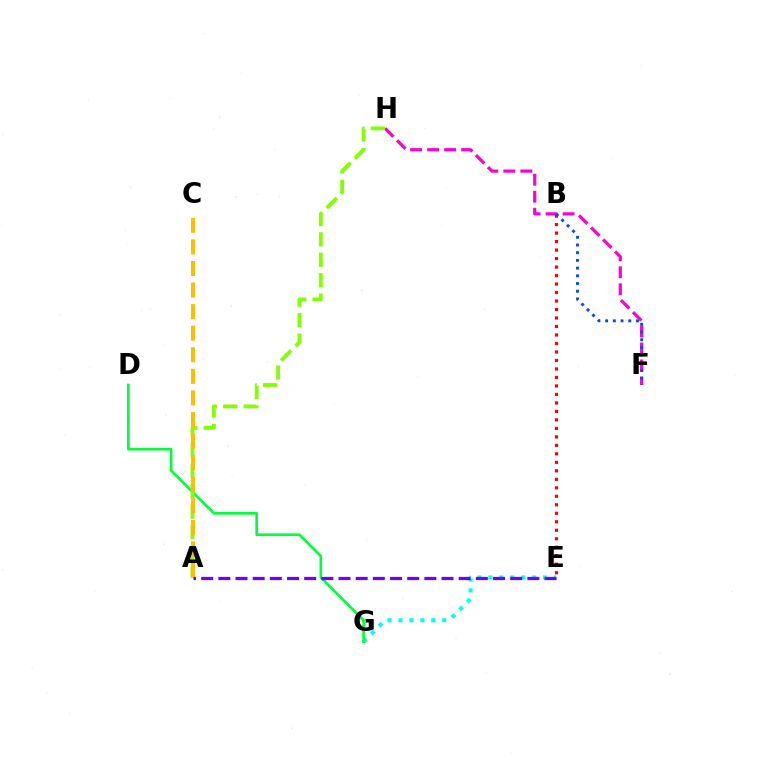{('B', 'E'): [{'color': '#ff0000', 'line_style': 'dotted', 'thickness': 2.31}], ('E', 'G'): [{'color': '#00fff6', 'line_style': 'dotted', 'thickness': 2.97}], ('D', 'G'): [{'color': '#00ff39', 'line_style': 'solid', 'thickness': 1.91}], ('F', 'H'): [{'color': '#ff00cf', 'line_style': 'dashed', 'thickness': 2.31}], ('A', 'H'): [{'color': '#84ff00', 'line_style': 'dashed', 'thickness': 2.78}], ('B', 'F'): [{'color': '#004bff', 'line_style': 'dotted', 'thickness': 2.09}], ('A', 'C'): [{'color': '#ffbd00', 'line_style': 'dashed', 'thickness': 2.93}], ('A', 'E'): [{'color': '#7200ff', 'line_style': 'dashed', 'thickness': 2.33}]}